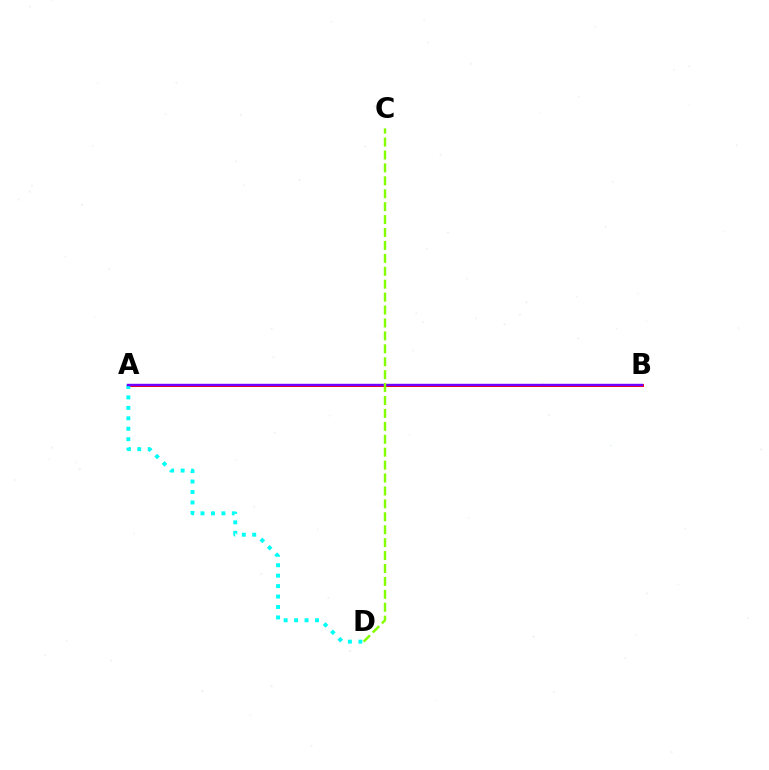{('A', 'B'): [{'color': '#ff0000', 'line_style': 'solid', 'thickness': 2.13}, {'color': '#7200ff', 'line_style': 'solid', 'thickness': 1.74}], ('A', 'D'): [{'color': '#00fff6', 'line_style': 'dotted', 'thickness': 2.84}], ('C', 'D'): [{'color': '#84ff00', 'line_style': 'dashed', 'thickness': 1.76}]}